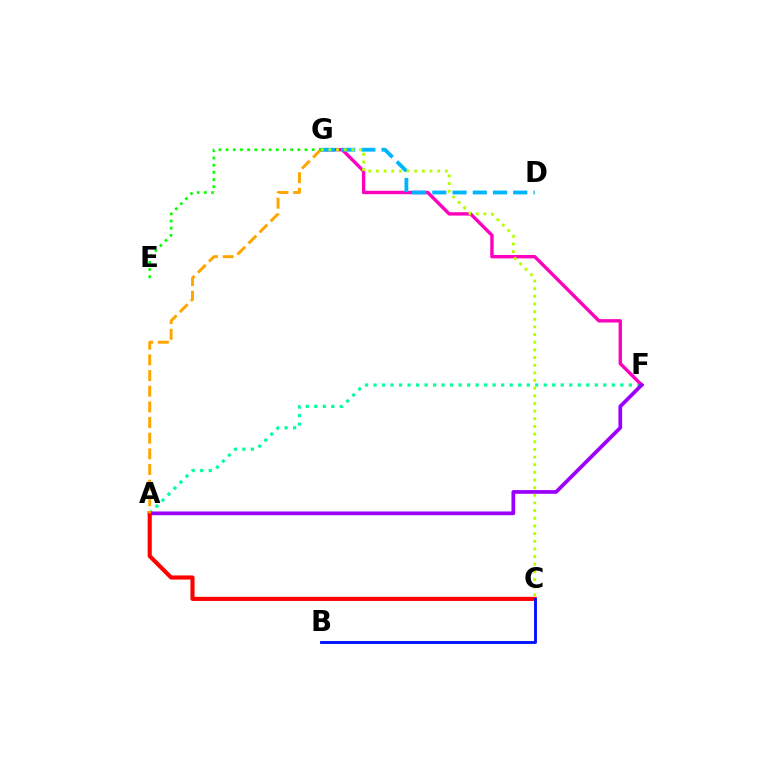{('A', 'F'): [{'color': '#00ff9d', 'line_style': 'dotted', 'thickness': 2.31}, {'color': '#9b00ff', 'line_style': 'solid', 'thickness': 2.69}], ('F', 'G'): [{'color': '#ff00bd', 'line_style': 'solid', 'thickness': 2.44}], ('A', 'C'): [{'color': '#ff0000', 'line_style': 'solid', 'thickness': 2.96}], ('B', 'C'): [{'color': '#0010ff', 'line_style': 'solid', 'thickness': 2.06}], ('D', 'G'): [{'color': '#00b5ff', 'line_style': 'dashed', 'thickness': 2.75}], ('C', 'G'): [{'color': '#b3ff00', 'line_style': 'dotted', 'thickness': 2.08}], ('A', 'G'): [{'color': '#ffa500', 'line_style': 'dashed', 'thickness': 2.13}], ('E', 'G'): [{'color': '#08ff00', 'line_style': 'dotted', 'thickness': 1.95}]}